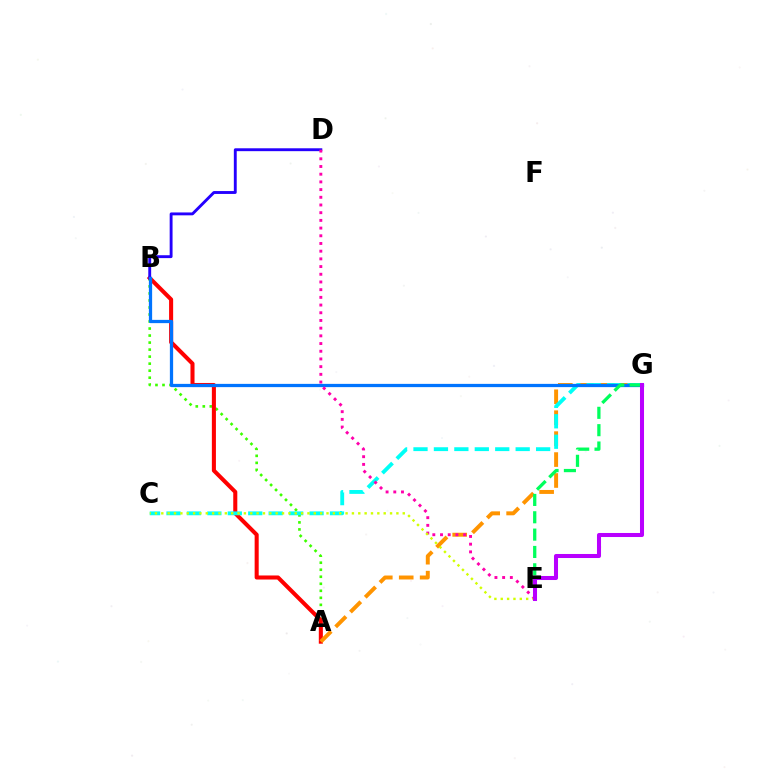{('A', 'B'): [{'color': '#3dff00', 'line_style': 'dotted', 'thickness': 1.91}, {'color': '#ff0000', 'line_style': 'solid', 'thickness': 2.92}], ('A', 'G'): [{'color': '#ff9400', 'line_style': 'dashed', 'thickness': 2.84}], ('C', 'G'): [{'color': '#00fff6', 'line_style': 'dashed', 'thickness': 2.78}], ('B', 'D'): [{'color': '#2500ff', 'line_style': 'solid', 'thickness': 2.08}], ('B', 'G'): [{'color': '#0074ff', 'line_style': 'solid', 'thickness': 2.35}], ('D', 'E'): [{'color': '#ff00ac', 'line_style': 'dotted', 'thickness': 2.09}], ('C', 'E'): [{'color': '#d1ff00', 'line_style': 'dotted', 'thickness': 1.73}], ('E', 'G'): [{'color': '#00ff5c', 'line_style': 'dashed', 'thickness': 2.36}, {'color': '#b900ff', 'line_style': 'solid', 'thickness': 2.91}]}